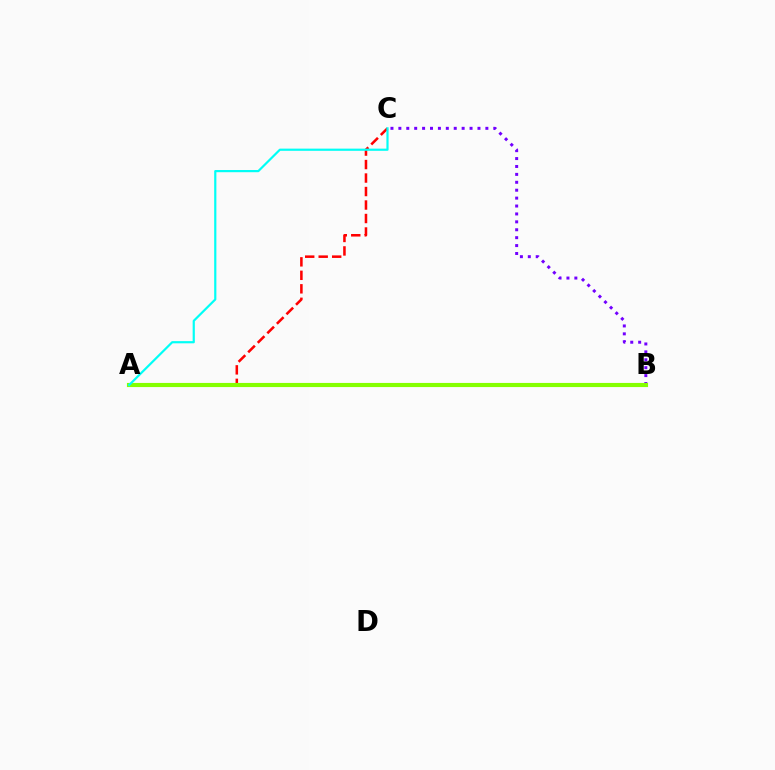{('B', 'C'): [{'color': '#7200ff', 'line_style': 'dotted', 'thickness': 2.15}], ('A', 'C'): [{'color': '#ff0000', 'line_style': 'dashed', 'thickness': 1.83}, {'color': '#00fff6', 'line_style': 'solid', 'thickness': 1.58}], ('A', 'B'): [{'color': '#84ff00', 'line_style': 'solid', 'thickness': 2.98}]}